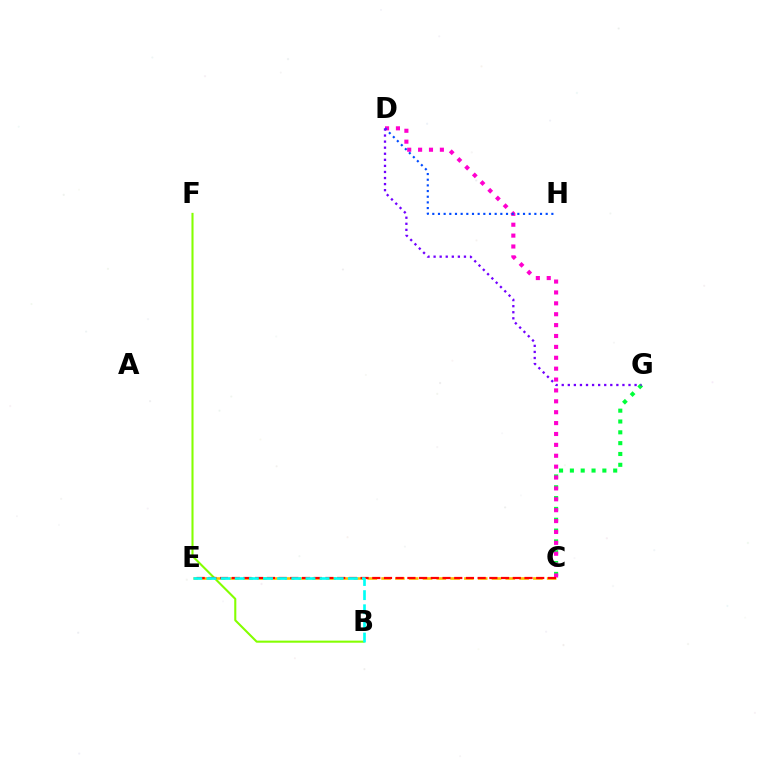{('C', 'G'): [{'color': '#00ff39', 'line_style': 'dotted', 'thickness': 2.94}], ('C', 'E'): [{'color': '#ffbd00', 'line_style': 'dashed', 'thickness': 1.87}, {'color': '#ff0000', 'line_style': 'dashed', 'thickness': 1.59}], ('C', 'D'): [{'color': '#ff00cf', 'line_style': 'dotted', 'thickness': 2.96}], ('D', 'H'): [{'color': '#004bff', 'line_style': 'dotted', 'thickness': 1.54}], ('B', 'F'): [{'color': '#84ff00', 'line_style': 'solid', 'thickness': 1.5}], ('B', 'E'): [{'color': '#00fff6', 'line_style': 'dashed', 'thickness': 1.92}], ('D', 'G'): [{'color': '#7200ff', 'line_style': 'dotted', 'thickness': 1.65}]}